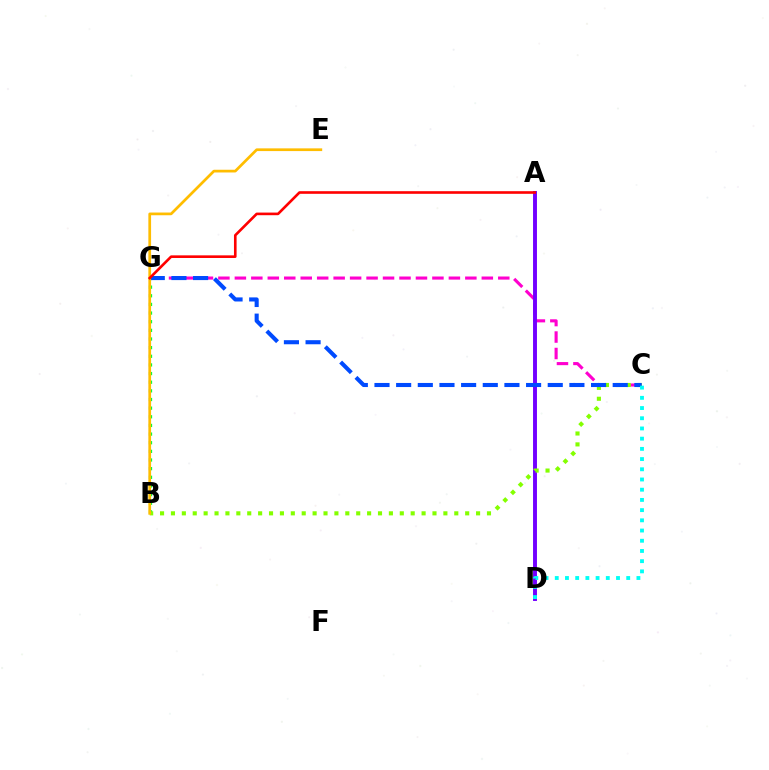{('B', 'G'): [{'color': '#00ff39', 'line_style': 'dotted', 'thickness': 2.35}], ('C', 'G'): [{'color': '#ff00cf', 'line_style': 'dashed', 'thickness': 2.24}, {'color': '#004bff', 'line_style': 'dashed', 'thickness': 2.94}], ('A', 'D'): [{'color': '#7200ff', 'line_style': 'solid', 'thickness': 2.82}], ('B', 'C'): [{'color': '#84ff00', 'line_style': 'dotted', 'thickness': 2.96}], ('B', 'E'): [{'color': '#ffbd00', 'line_style': 'solid', 'thickness': 1.96}], ('C', 'D'): [{'color': '#00fff6', 'line_style': 'dotted', 'thickness': 2.77}], ('A', 'G'): [{'color': '#ff0000', 'line_style': 'solid', 'thickness': 1.89}]}